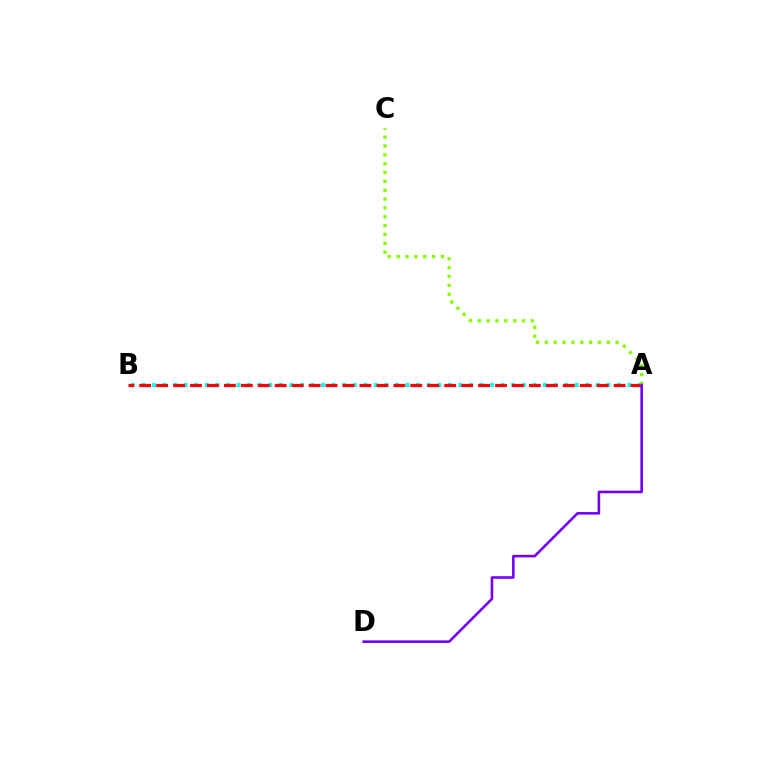{('A', 'B'): [{'color': '#00fff6', 'line_style': 'dotted', 'thickness': 2.87}, {'color': '#ff0000', 'line_style': 'dashed', 'thickness': 2.3}], ('A', 'C'): [{'color': '#84ff00', 'line_style': 'dotted', 'thickness': 2.4}], ('A', 'D'): [{'color': '#7200ff', 'line_style': 'solid', 'thickness': 1.86}]}